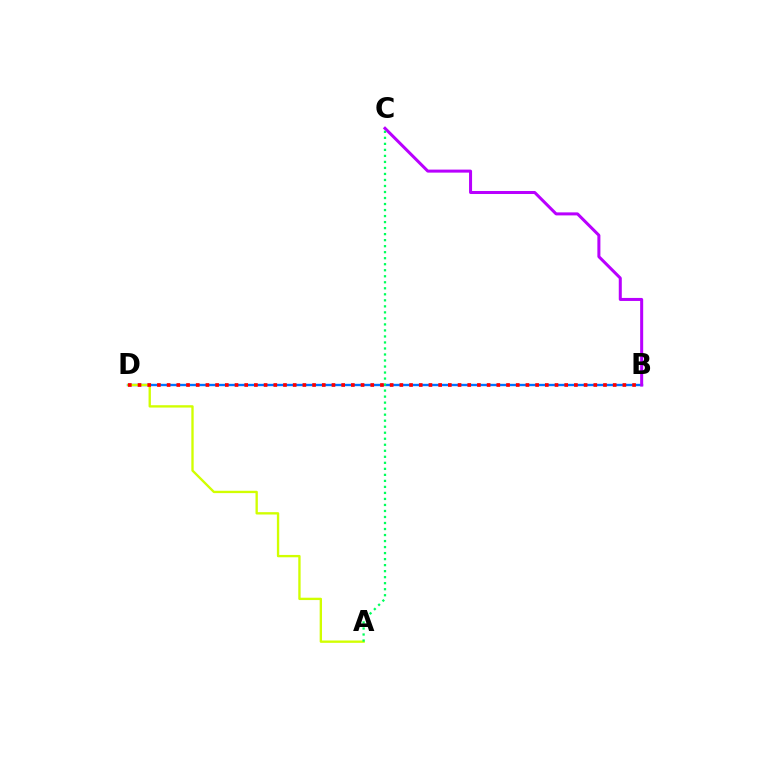{('B', 'D'): [{'color': '#0074ff', 'line_style': 'solid', 'thickness': 1.7}, {'color': '#ff0000', 'line_style': 'dotted', 'thickness': 2.63}], ('A', 'D'): [{'color': '#d1ff00', 'line_style': 'solid', 'thickness': 1.69}], ('B', 'C'): [{'color': '#b900ff', 'line_style': 'solid', 'thickness': 2.18}], ('A', 'C'): [{'color': '#00ff5c', 'line_style': 'dotted', 'thickness': 1.64}]}